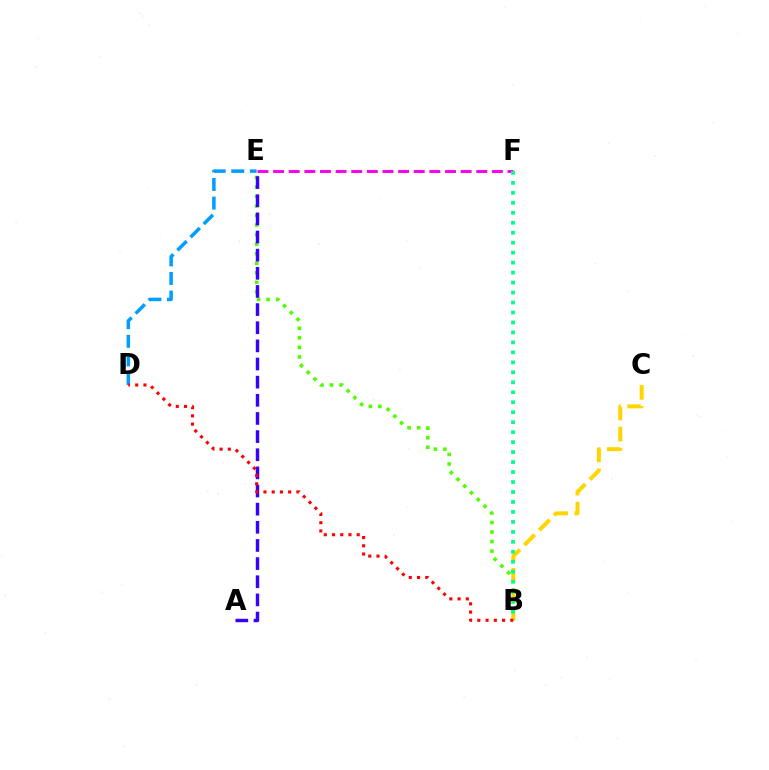{('B', 'E'): [{'color': '#4fff00', 'line_style': 'dotted', 'thickness': 2.59}], ('D', 'E'): [{'color': '#009eff', 'line_style': 'dashed', 'thickness': 2.53}], ('A', 'E'): [{'color': '#3700ff', 'line_style': 'dashed', 'thickness': 2.46}], ('B', 'C'): [{'color': '#ffd500', 'line_style': 'dashed', 'thickness': 2.86}], ('E', 'F'): [{'color': '#ff00ed', 'line_style': 'dashed', 'thickness': 2.12}], ('B', 'F'): [{'color': '#00ff86', 'line_style': 'dotted', 'thickness': 2.71}], ('B', 'D'): [{'color': '#ff0000', 'line_style': 'dotted', 'thickness': 2.24}]}